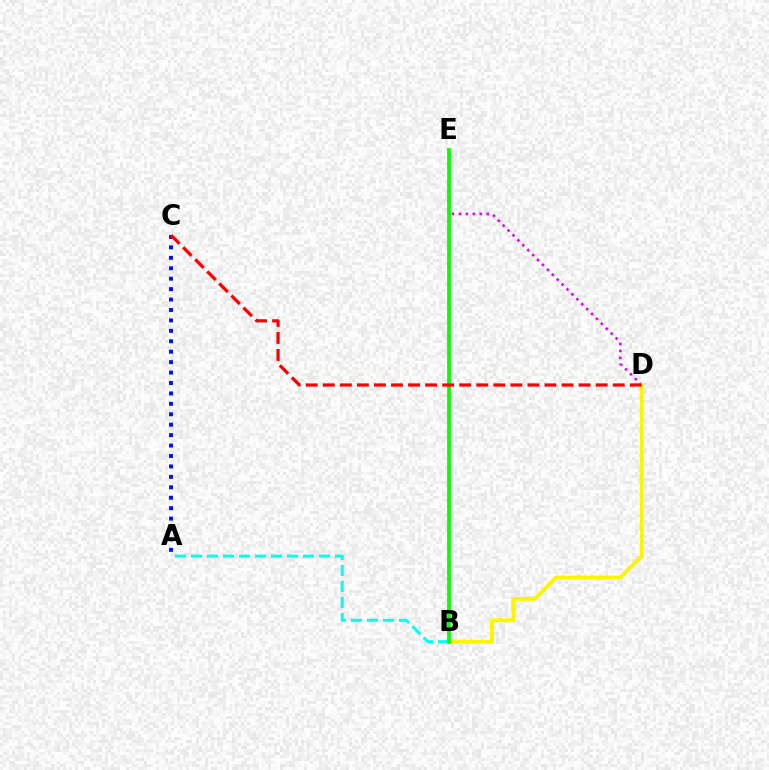{('A', 'B'): [{'color': '#00fff6', 'line_style': 'dashed', 'thickness': 2.17}], ('D', 'E'): [{'color': '#ee00ff', 'line_style': 'dotted', 'thickness': 1.89}], ('B', 'D'): [{'color': '#fcf500', 'line_style': 'solid', 'thickness': 2.8}], ('B', 'E'): [{'color': '#08ff00', 'line_style': 'solid', 'thickness': 2.72}], ('A', 'C'): [{'color': '#0010ff', 'line_style': 'dotted', 'thickness': 2.83}], ('C', 'D'): [{'color': '#ff0000', 'line_style': 'dashed', 'thickness': 2.32}]}